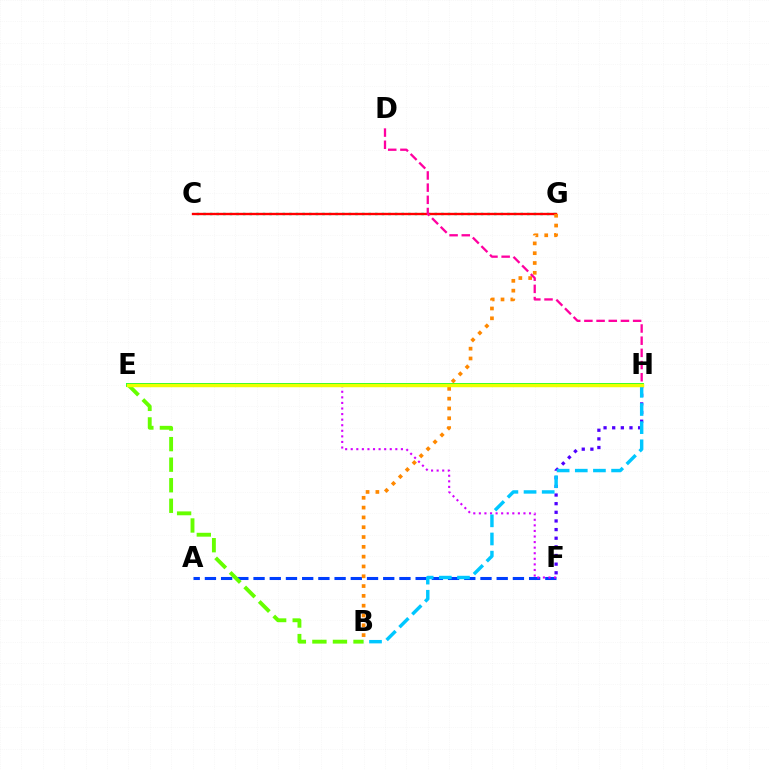{('C', 'G'): [{'color': '#00ffaf', 'line_style': 'dotted', 'thickness': 1.8}, {'color': '#ff0000', 'line_style': 'solid', 'thickness': 1.7}], ('E', 'H'): [{'color': '#00ff27', 'line_style': 'solid', 'thickness': 2.78}, {'color': '#eeff00', 'line_style': 'solid', 'thickness': 2.51}], ('A', 'F'): [{'color': '#003fff', 'line_style': 'dashed', 'thickness': 2.2}], ('E', 'F'): [{'color': '#d600ff', 'line_style': 'dotted', 'thickness': 1.51}], ('B', 'E'): [{'color': '#66ff00', 'line_style': 'dashed', 'thickness': 2.79}], ('F', 'H'): [{'color': '#4f00ff', 'line_style': 'dotted', 'thickness': 2.35}], ('B', 'H'): [{'color': '#00c7ff', 'line_style': 'dashed', 'thickness': 2.47}], ('B', 'G'): [{'color': '#ff8800', 'line_style': 'dotted', 'thickness': 2.66}], ('D', 'H'): [{'color': '#ff00a0', 'line_style': 'dashed', 'thickness': 1.66}]}